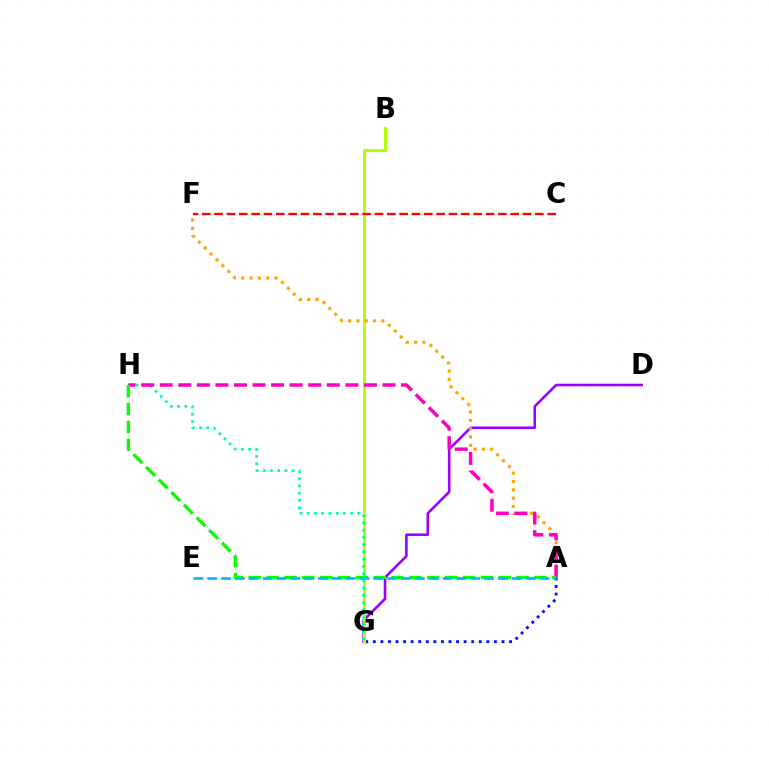{('D', 'G'): [{'color': '#9b00ff', 'line_style': 'solid', 'thickness': 1.87}], ('A', 'G'): [{'color': '#0010ff', 'line_style': 'dotted', 'thickness': 2.06}], ('B', 'G'): [{'color': '#b3ff00', 'line_style': 'solid', 'thickness': 2.14}], ('A', 'F'): [{'color': '#ffa500', 'line_style': 'dotted', 'thickness': 2.26}], ('G', 'H'): [{'color': '#00ff9d', 'line_style': 'dotted', 'thickness': 1.96}], ('A', 'H'): [{'color': '#ff00bd', 'line_style': 'dashed', 'thickness': 2.52}, {'color': '#08ff00', 'line_style': 'dashed', 'thickness': 2.43}], ('A', 'E'): [{'color': '#00b5ff', 'line_style': 'dashed', 'thickness': 1.88}], ('C', 'F'): [{'color': '#ff0000', 'line_style': 'dashed', 'thickness': 1.68}]}